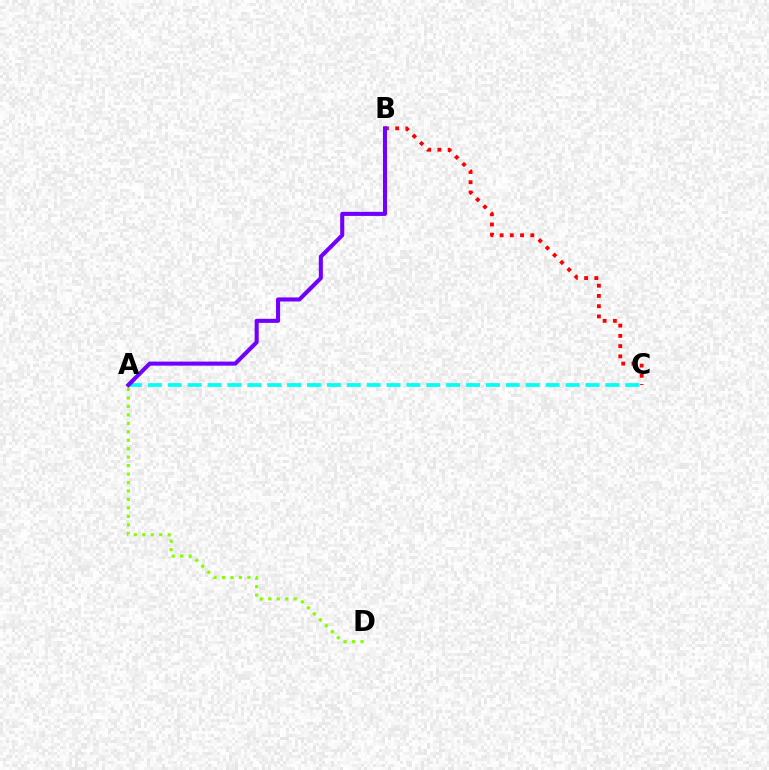{('A', 'C'): [{'color': '#00fff6', 'line_style': 'dashed', 'thickness': 2.7}], ('B', 'C'): [{'color': '#ff0000', 'line_style': 'dotted', 'thickness': 2.78}], ('A', 'D'): [{'color': '#84ff00', 'line_style': 'dotted', 'thickness': 2.3}], ('A', 'B'): [{'color': '#7200ff', 'line_style': 'solid', 'thickness': 2.93}]}